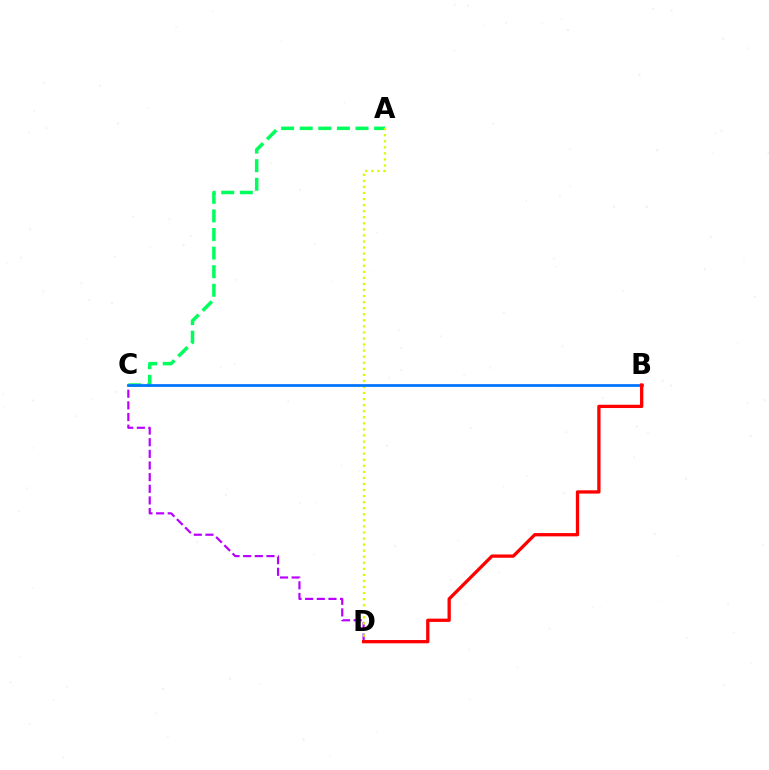{('C', 'D'): [{'color': '#b900ff', 'line_style': 'dashed', 'thickness': 1.58}], ('A', 'C'): [{'color': '#00ff5c', 'line_style': 'dashed', 'thickness': 2.53}], ('A', 'D'): [{'color': '#d1ff00', 'line_style': 'dotted', 'thickness': 1.65}], ('B', 'C'): [{'color': '#0074ff', 'line_style': 'solid', 'thickness': 1.96}], ('B', 'D'): [{'color': '#ff0000', 'line_style': 'solid', 'thickness': 2.36}]}